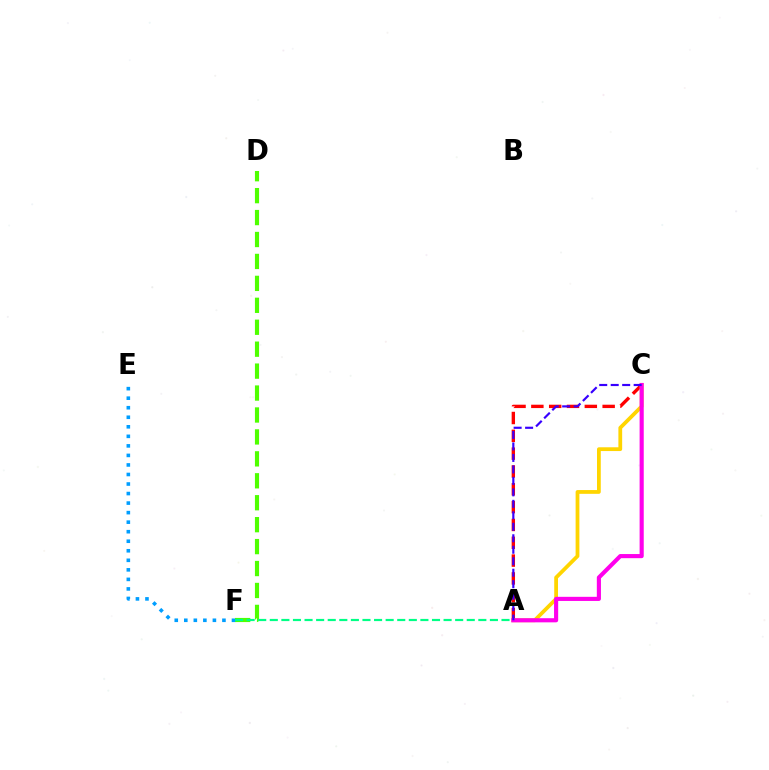{('D', 'F'): [{'color': '#4fff00', 'line_style': 'dashed', 'thickness': 2.98}], ('E', 'F'): [{'color': '#009eff', 'line_style': 'dotted', 'thickness': 2.59}], ('A', 'C'): [{'color': '#ff0000', 'line_style': 'dashed', 'thickness': 2.42}, {'color': '#ffd500', 'line_style': 'solid', 'thickness': 2.72}, {'color': '#ff00ed', 'line_style': 'solid', 'thickness': 2.98}, {'color': '#3700ff', 'line_style': 'dashed', 'thickness': 1.56}], ('A', 'F'): [{'color': '#00ff86', 'line_style': 'dashed', 'thickness': 1.57}]}